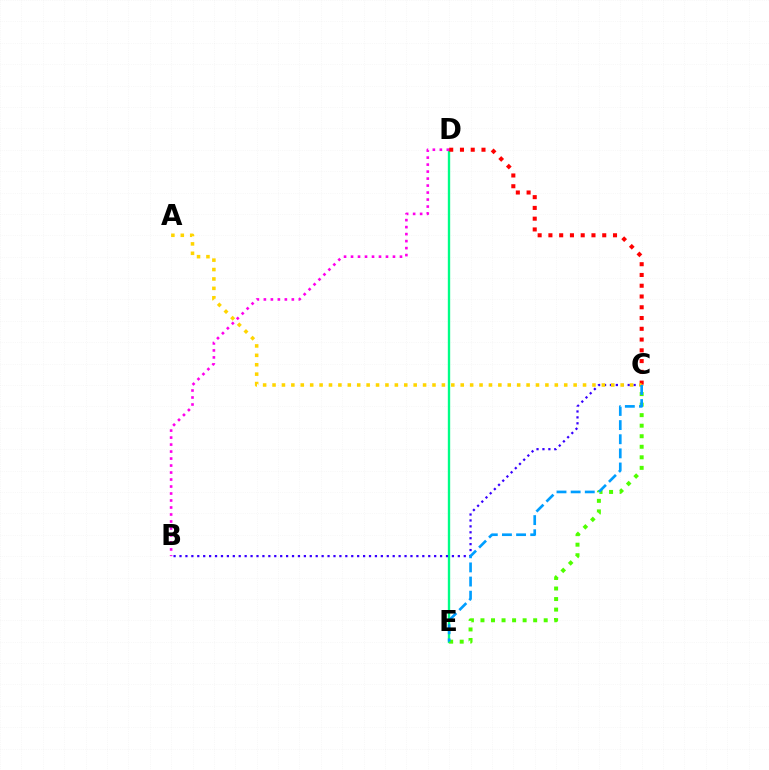{('D', 'E'): [{'color': '#00ff86', 'line_style': 'solid', 'thickness': 1.7}], ('B', 'C'): [{'color': '#3700ff', 'line_style': 'dotted', 'thickness': 1.61}], ('C', 'D'): [{'color': '#ff0000', 'line_style': 'dotted', 'thickness': 2.92}], ('B', 'D'): [{'color': '#ff00ed', 'line_style': 'dotted', 'thickness': 1.9}], ('A', 'C'): [{'color': '#ffd500', 'line_style': 'dotted', 'thickness': 2.56}], ('C', 'E'): [{'color': '#4fff00', 'line_style': 'dotted', 'thickness': 2.86}, {'color': '#009eff', 'line_style': 'dashed', 'thickness': 1.92}]}